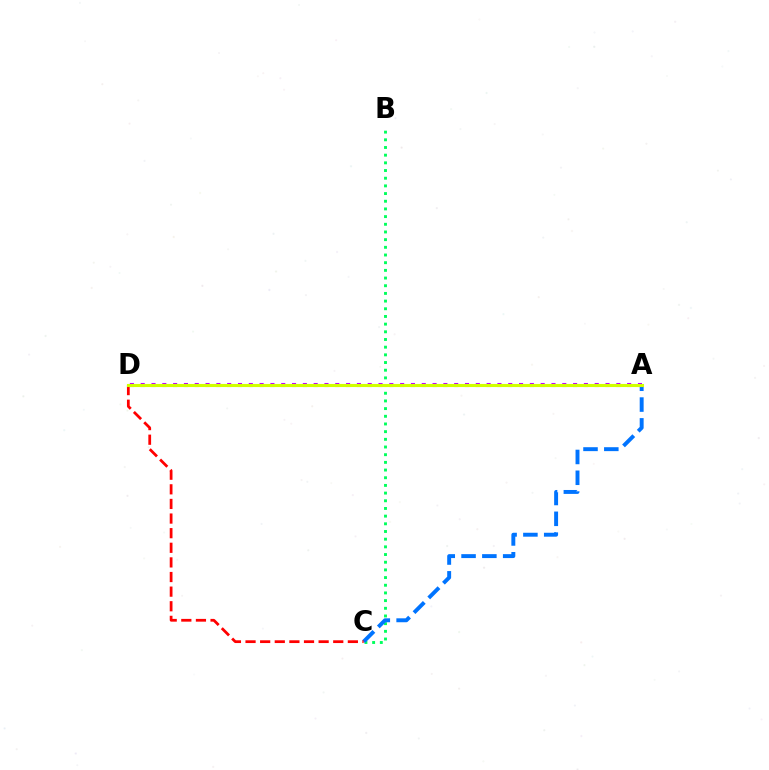{('B', 'C'): [{'color': '#00ff5c', 'line_style': 'dotted', 'thickness': 2.09}], ('A', 'D'): [{'color': '#b900ff', 'line_style': 'dotted', 'thickness': 2.94}, {'color': '#d1ff00', 'line_style': 'solid', 'thickness': 2.23}], ('A', 'C'): [{'color': '#0074ff', 'line_style': 'dashed', 'thickness': 2.83}], ('C', 'D'): [{'color': '#ff0000', 'line_style': 'dashed', 'thickness': 1.99}]}